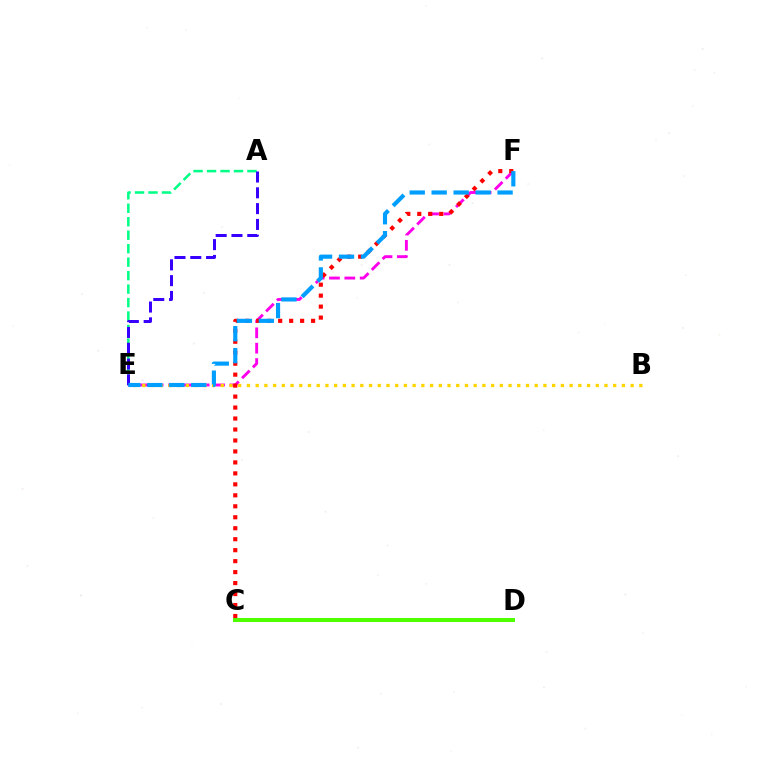{('C', 'D'): [{'color': '#4fff00', 'line_style': 'solid', 'thickness': 2.9}], ('A', 'E'): [{'color': '#00ff86', 'line_style': 'dashed', 'thickness': 1.83}, {'color': '#3700ff', 'line_style': 'dashed', 'thickness': 2.15}], ('E', 'F'): [{'color': '#ff00ed', 'line_style': 'dashed', 'thickness': 2.09}, {'color': '#009eff', 'line_style': 'dashed', 'thickness': 2.98}], ('C', 'F'): [{'color': '#ff0000', 'line_style': 'dotted', 'thickness': 2.98}], ('B', 'E'): [{'color': '#ffd500', 'line_style': 'dotted', 'thickness': 2.37}]}